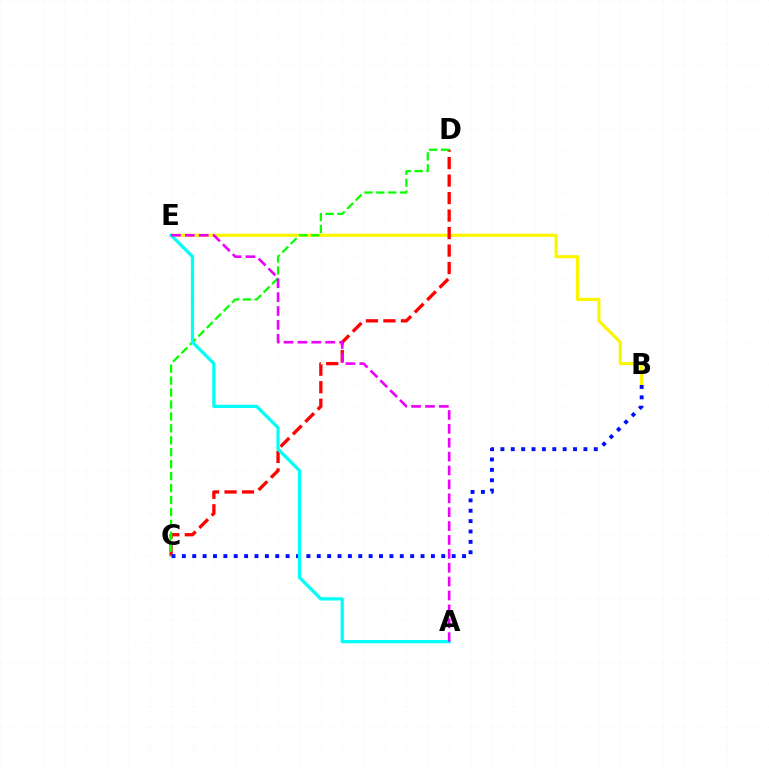{('B', 'E'): [{'color': '#fcf500', 'line_style': 'solid', 'thickness': 2.27}], ('C', 'D'): [{'color': '#ff0000', 'line_style': 'dashed', 'thickness': 2.38}, {'color': '#08ff00', 'line_style': 'dashed', 'thickness': 1.62}], ('B', 'C'): [{'color': '#0010ff', 'line_style': 'dotted', 'thickness': 2.82}], ('A', 'E'): [{'color': '#00fff6', 'line_style': 'solid', 'thickness': 2.33}, {'color': '#ee00ff', 'line_style': 'dashed', 'thickness': 1.89}]}